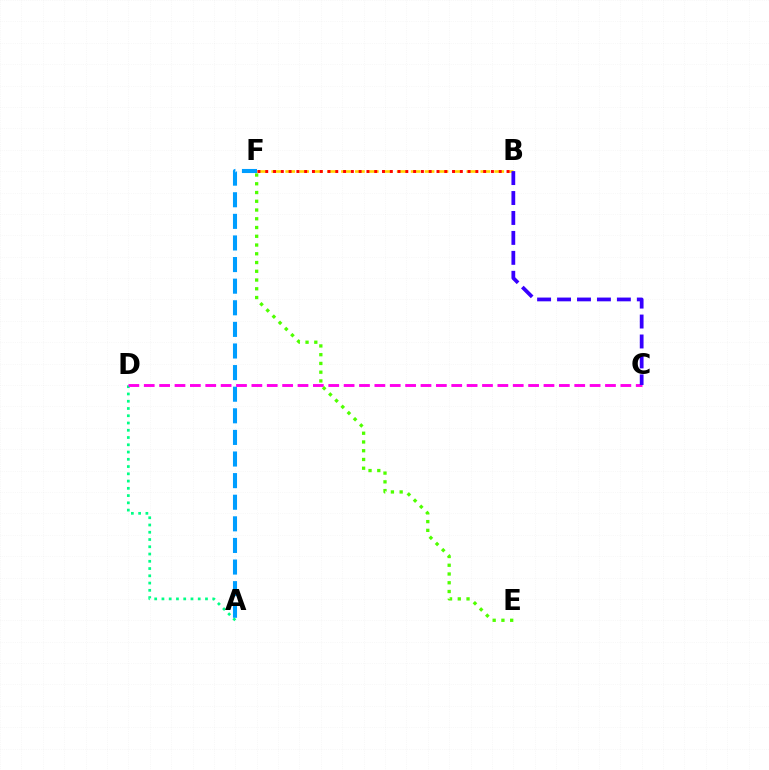{('A', 'D'): [{'color': '#00ff86', 'line_style': 'dotted', 'thickness': 1.97}], ('A', 'F'): [{'color': '#009eff', 'line_style': 'dashed', 'thickness': 2.94}], ('B', 'F'): [{'color': '#ffd500', 'line_style': 'dashed', 'thickness': 1.89}, {'color': '#ff0000', 'line_style': 'dotted', 'thickness': 2.11}], ('C', 'D'): [{'color': '#ff00ed', 'line_style': 'dashed', 'thickness': 2.09}], ('B', 'C'): [{'color': '#3700ff', 'line_style': 'dashed', 'thickness': 2.71}], ('E', 'F'): [{'color': '#4fff00', 'line_style': 'dotted', 'thickness': 2.38}]}